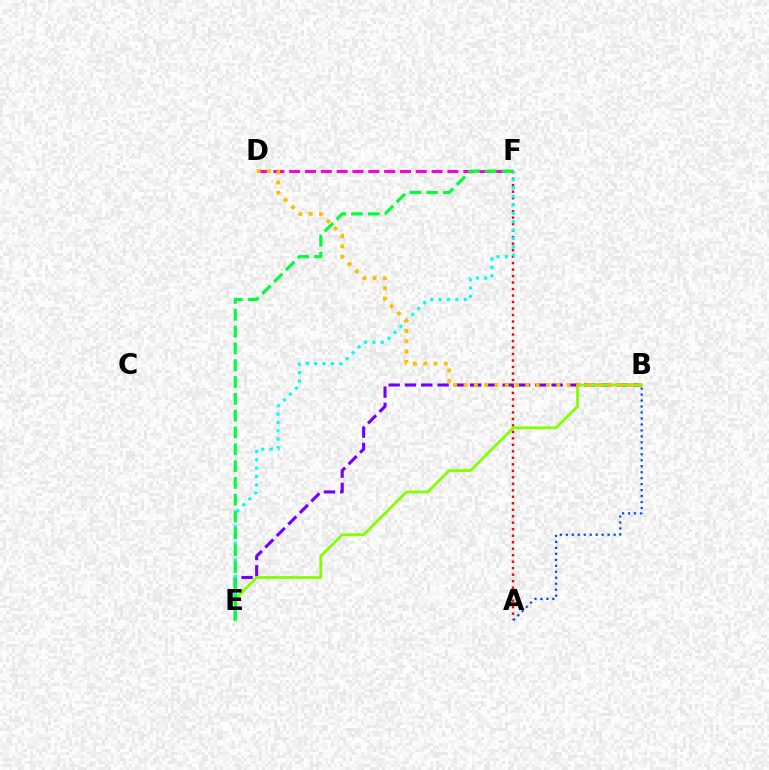{('B', 'E'): [{'color': '#7200ff', 'line_style': 'dashed', 'thickness': 2.21}, {'color': '#84ff00', 'line_style': 'solid', 'thickness': 2.02}], ('D', 'F'): [{'color': '#ff00cf', 'line_style': 'dashed', 'thickness': 2.15}], ('A', 'F'): [{'color': '#ff0000', 'line_style': 'dotted', 'thickness': 1.76}], ('E', 'F'): [{'color': '#00fff6', 'line_style': 'dotted', 'thickness': 2.28}, {'color': '#00ff39', 'line_style': 'dashed', 'thickness': 2.28}], ('A', 'B'): [{'color': '#004bff', 'line_style': 'dotted', 'thickness': 1.62}], ('B', 'D'): [{'color': '#ffbd00', 'line_style': 'dotted', 'thickness': 2.8}]}